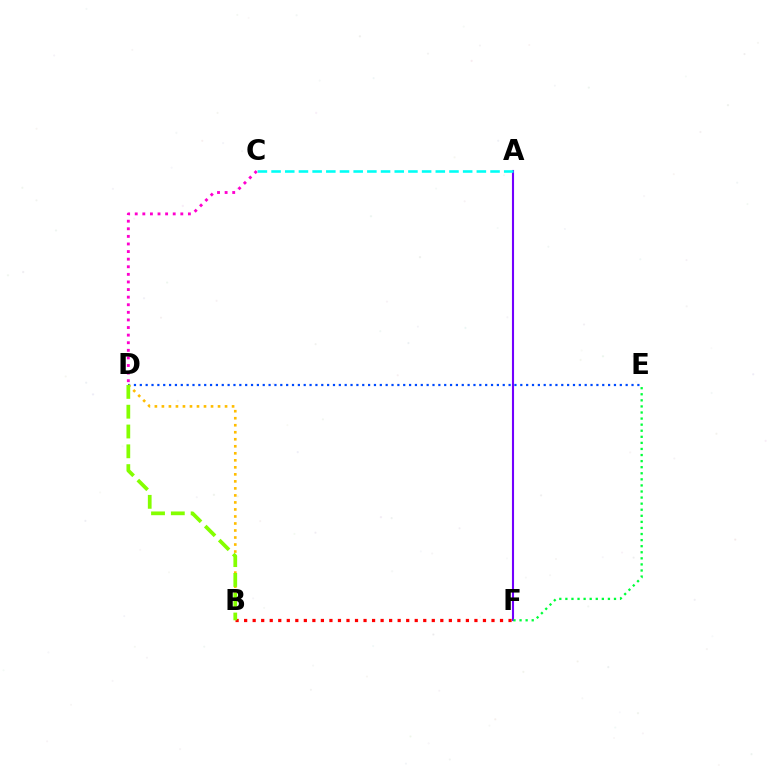{('D', 'E'): [{'color': '#004bff', 'line_style': 'dotted', 'thickness': 1.59}], ('A', 'F'): [{'color': '#7200ff', 'line_style': 'solid', 'thickness': 1.51}], ('E', 'F'): [{'color': '#00ff39', 'line_style': 'dotted', 'thickness': 1.65}], ('C', 'D'): [{'color': '#ff00cf', 'line_style': 'dotted', 'thickness': 2.06}], ('B', 'F'): [{'color': '#ff0000', 'line_style': 'dotted', 'thickness': 2.32}], ('A', 'C'): [{'color': '#00fff6', 'line_style': 'dashed', 'thickness': 1.86}], ('B', 'D'): [{'color': '#ffbd00', 'line_style': 'dotted', 'thickness': 1.91}, {'color': '#84ff00', 'line_style': 'dashed', 'thickness': 2.69}]}